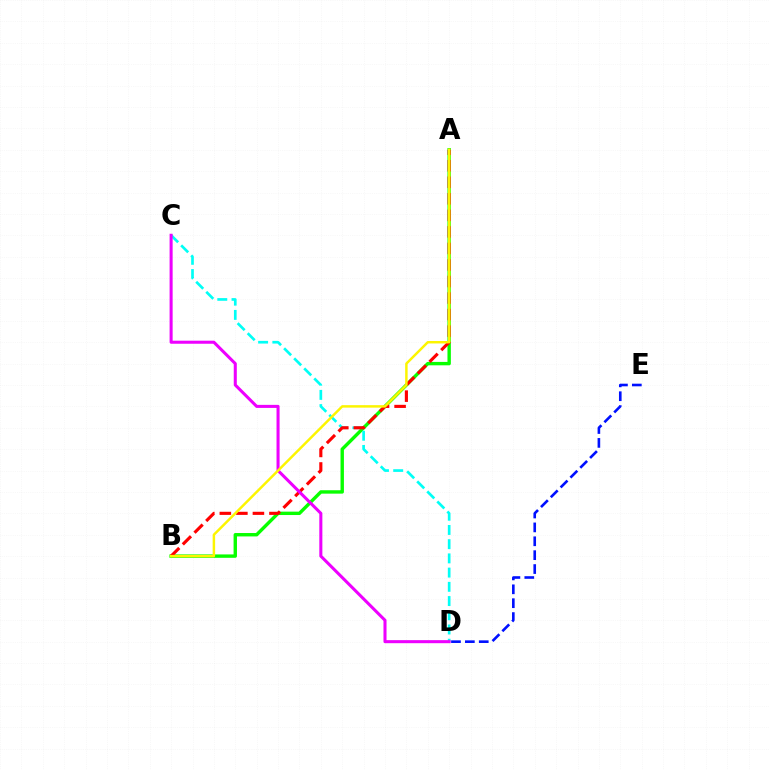{('A', 'B'): [{'color': '#08ff00', 'line_style': 'solid', 'thickness': 2.45}, {'color': '#ff0000', 'line_style': 'dashed', 'thickness': 2.25}, {'color': '#fcf500', 'line_style': 'solid', 'thickness': 1.78}], ('D', 'E'): [{'color': '#0010ff', 'line_style': 'dashed', 'thickness': 1.89}], ('C', 'D'): [{'color': '#00fff6', 'line_style': 'dashed', 'thickness': 1.93}, {'color': '#ee00ff', 'line_style': 'solid', 'thickness': 2.2}]}